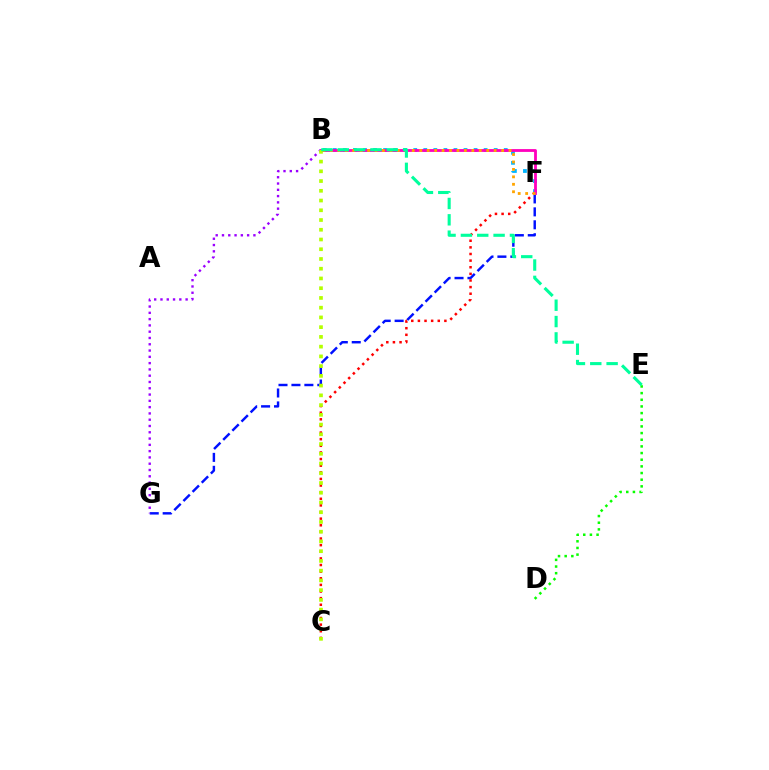{('F', 'G'): [{'color': '#0010ff', 'line_style': 'dashed', 'thickness': 1.76}], ('B', 'G'): [{'color': '#9b00ff', 'line_style': 'dotted', 'thickness': 1.71}], ('B', 'F'): [{'color': '#00b5ff', 'line_style': 'dotted', 'thickness': 2.73}, {'color': '#ff00bd', 'line_style': 'solid', 'thickness': 2.02}, {'color': '#ffa500', 'line_style': 'dotted', 'thickness': 2.02}], ('D', 'E'): [{'color': '#08ff00', 'line_style': 'dotted', 'thickness': 1.81}], ('C', 'F'): [{'color': '#ff0000', 'line_style': 'dotted', 'thickness': 1.8}], ('B', 'C'): [{'color': '#b3ff00', 'line_style': 'dotted', 'thickness': 2.65}], ('B', 'E'): [{'color': '#00ff9d', 'line_style': 'dashed', 'thickness': 2.22}]}